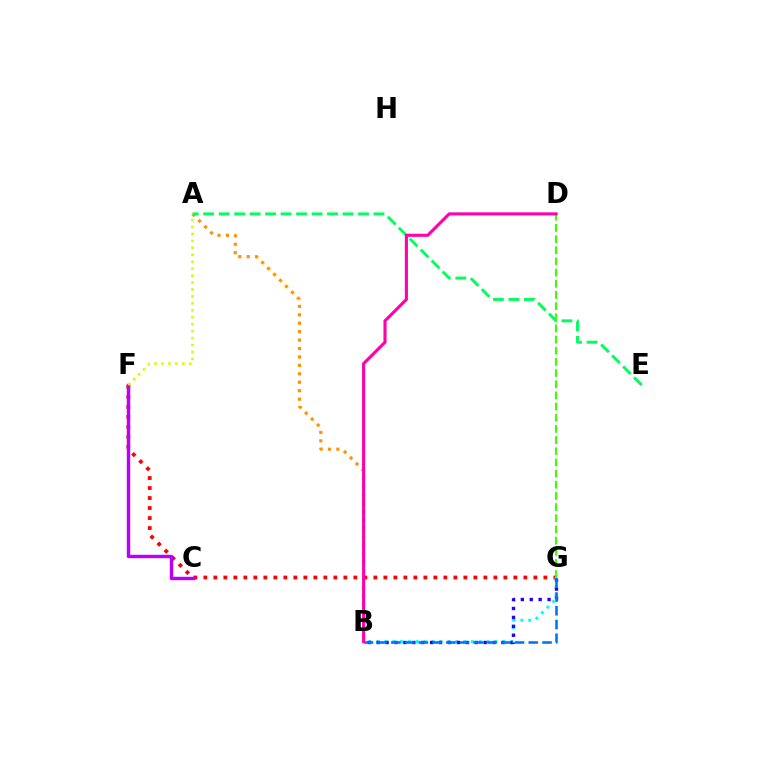{('A', 'B'): [{'color': '#ff9400', 'line_style': 'dotted', 'thickness': 2.29}], ('F', 'G'): [{'color': '#ff0000', 'line_style': 'dotted', 'thickness': 2.72}], ('B', 'G'): [{'color': '#00fff6', 'line_style': 'dotted', 'thickness': 2.14}, {'color': '#2500ff', 'line_style': 'dotted', 'thickness': 2.42}, {'color': '#0074ff', 'line_style': 'dashed', 'thickness': 1.87}], ('A', 'E'): [{'color': '#00ff5c', 'line_style': 'dashed', 'thickness': 2.1}], ('D', 'G'): [{'color': '#3dff00', 'line_style': 'dashed', 'thickness': 1.52}], ('C', 'F'): [{'color': '#b900ff', 'line_style': 'solid', 'thickness': 2.46}], ('B', 'D'): [{'color': '#ff00ac', 'line_style': 'solid', 'thickness': 2.22}], ('A', 'F'): [{'color': '#d1ff00', 'line_style': 'dotted', 'thickness': 1.89}]}